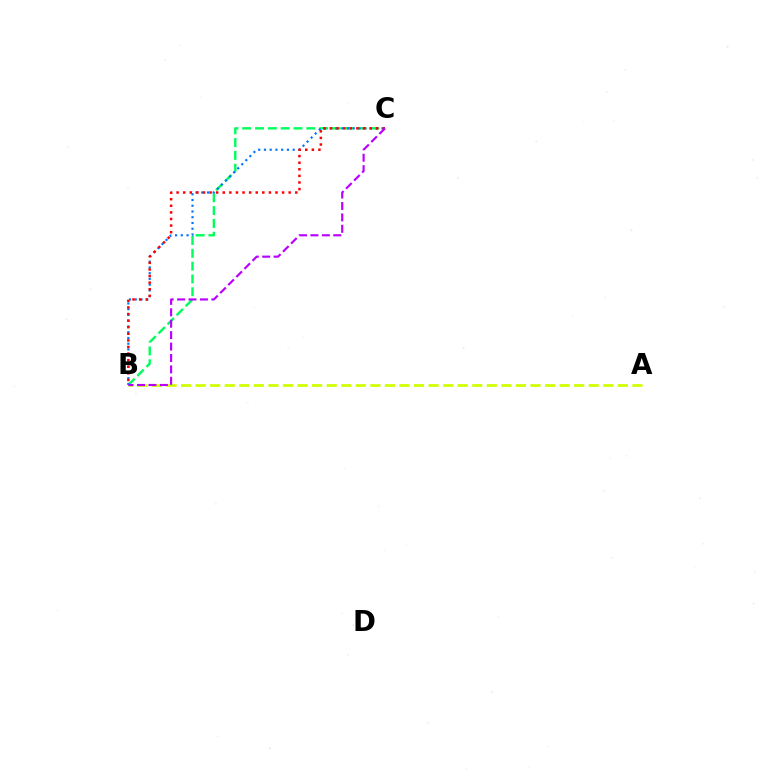{('A', 'B'): [{'color': '#d1ff00', 'line_style': 'dashed', 'thickness': 1.98}], ('B', 'C'): [{'color': '#00ff5c', 'line_style': 'dashed', 'thickness': 1.74}, {'color': '#0074ff', 'line_style': 'dotted', 'thickness': 1.56}, {'color': '#ff0000', 'line_style': 'dotted', 'thickness': 1.79}, {'color': '#b900ff', 'line_style': 'dashed', 'thickness': 1.55}]}